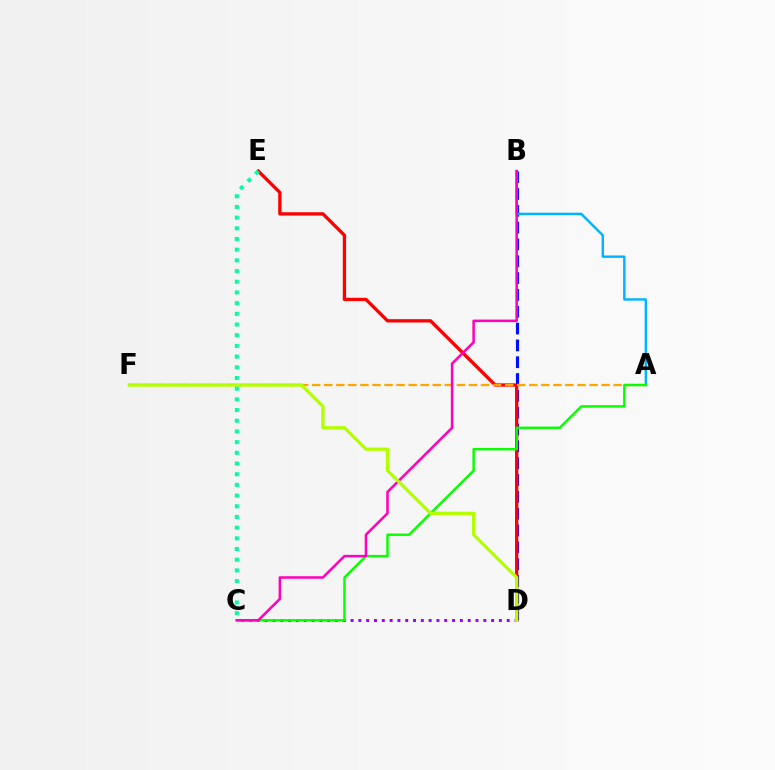{('B', 'D'): [{'color': '#0010ff', 'line_style': 'dashed', 'thickness': 2.29}], ('D', 'E'): [{'color': '#ff0000', 'line_style': 'solid', 'thickness': 2.39}], ('A', 'B'): [{'color': '#00b5ff', 'line_style': 'solid', 'thickness': 1.75}], ('A', 'F'): [{'color': '#ffa500', 'line_style': 'dashed', 'thickness': 1.64}], ('C', 'D'): [{'color': '#9b00ff', 'line_style': 'dotted', 'thickness': 2.12}], ('A', 'C'): [{'color': '#08ff00', 'line_style': 'solid', 'thickness': 1.75}], ('B', 'C'): [{'color': '#ff00bd', 'line_style': 'solid', 'thickness': 1.81}], ('D', 'F'): [{'color': '#b3ff00', 'line_style': 'solid', 'thickness': 2.35}], ('C', 'E'): [{'color': '#00ff9d', 'line_style': 'dotted', 'thickness': 2.9}]}